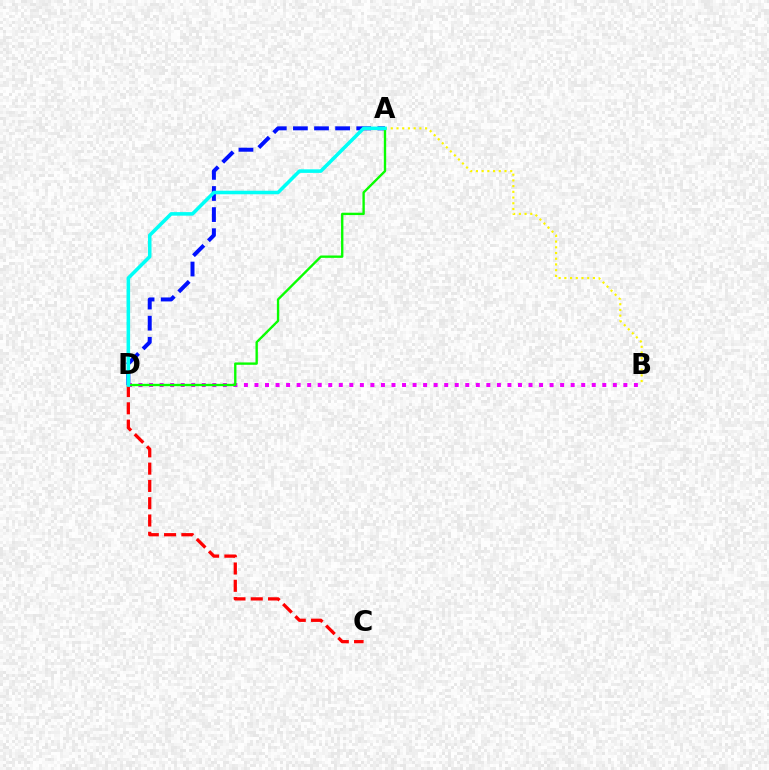{('C', 'D'): [{'color': '#ff0000', 'line_style': 'dashed', 'thickness': 2.35}], ('A', 'B'): [{'color': '#fcf500', 'line_style': 'dotted', 'thickness': 1.55}], ('A', 'D'): [{'color': '#0010ff', 'line_style': 'dashed', 'thickness': 2.87}, {'color': '#08ff00', 'line_style': 'solid', 'thickness': 1.7}, {'color': '#00fff6', 'line_style': 'solid', 'thickness': 2.56}], ('B', 'D'): [{'color': '#ee00ff', 'line_style': 'dotted', 'thickness': 2.86}]}